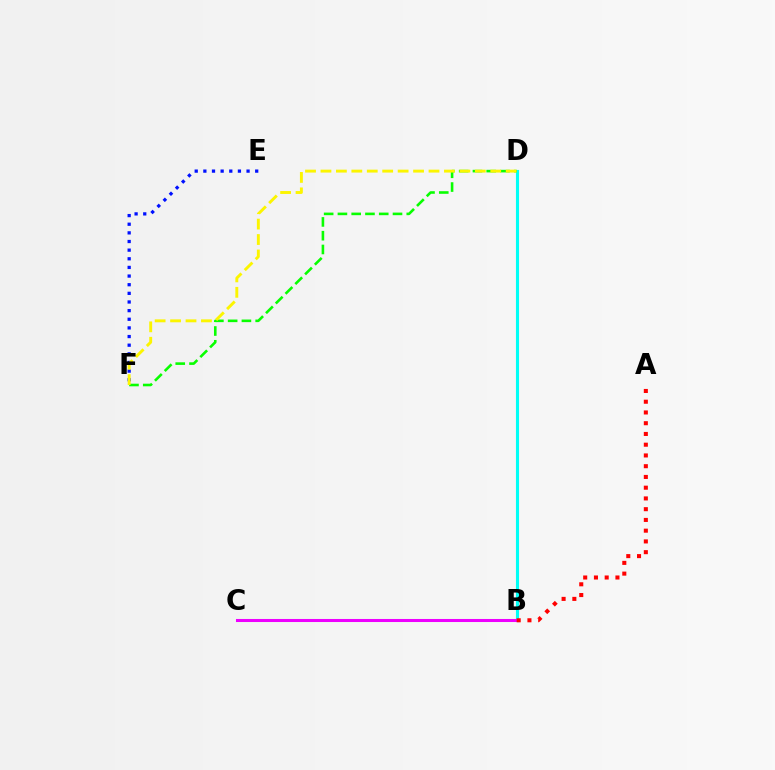{('E', 'F'): [{'color': '#0010ff', 'line_style': 'dotted', 'thickness': 2.35}], ('B', 'D'): [{'color': '#00fff6', 'line_style': 'solid', 'thickness': 2.23}], ('B', 'C'): [{'color': '#ee00ff', 'line_style': 'solid', 'thickness': 2.19}], ('D', 'F'): [{'color': '#08ff00', 'line_style': 'dashed', 'thickness': 1.87}, {'color': '#fcf500', 'line_style': 'dashed', 'thickness': 2.1}], ('A', 'B'): [{'color': '#ff0000', 'line_style': 'dotted', 'thickness': 2.92}]}